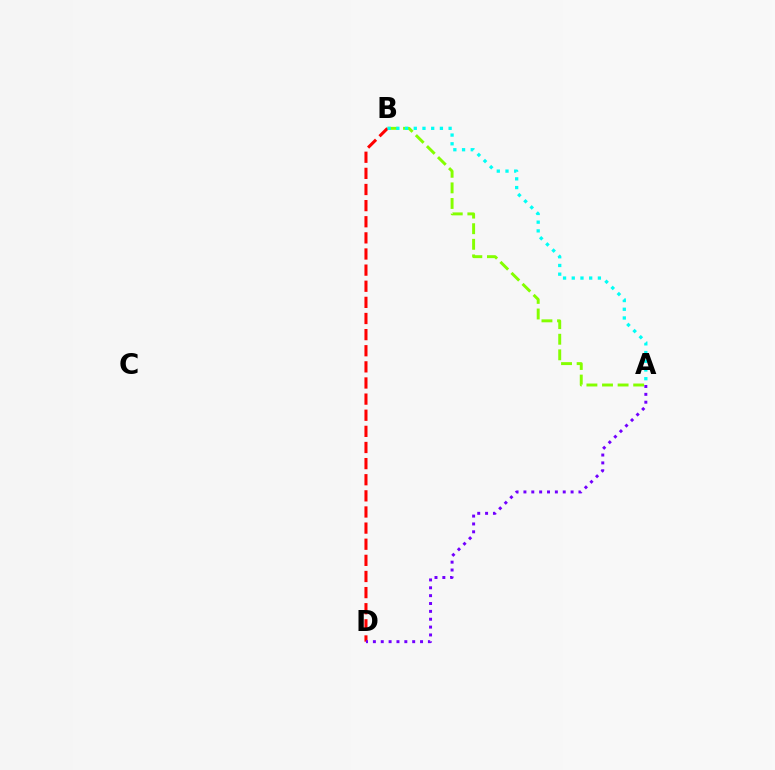{('A', 'B'): [{'color': '#84ff00', 'line_style': 'dashed', 'thickness': 2.12}, {'color': '#00fff6', 'line_style': 'dotted', 'thickness': 2.37}], ('B', 'D'): [{'color': '#ff0000', 'line_style': 'dashed', 'thickness': 2.19}], ('A', 'D'): [{'color': '#7200ff', 'line_style': 'dotted', 'thickness': 2.14}]}